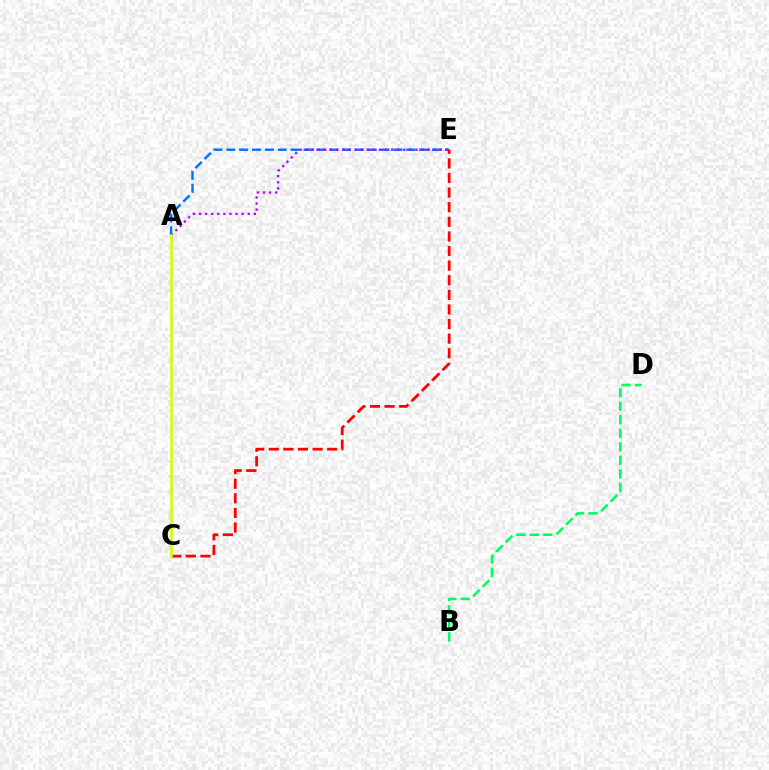{('B', 'D'): [{'color': '#00ff5c', 'line_style': 'dashed', 'thickness': 1.84}], ('A', 'E'): [{'color': '#0074ff', 'line_style': 'dashed', 'thickness': 1.75}, {'color': '#b900ff', 'line_style': 'dotted', 'thickness': 1.66}], ('C', 'E'): [{'color': '#ff0000', 'line_style': 'dashed', 'thickness': 1.98}], ('A', 'C'): [{'color': '#d1ff00', 'line_style': 'solid', 'thickness': 1.84}]}